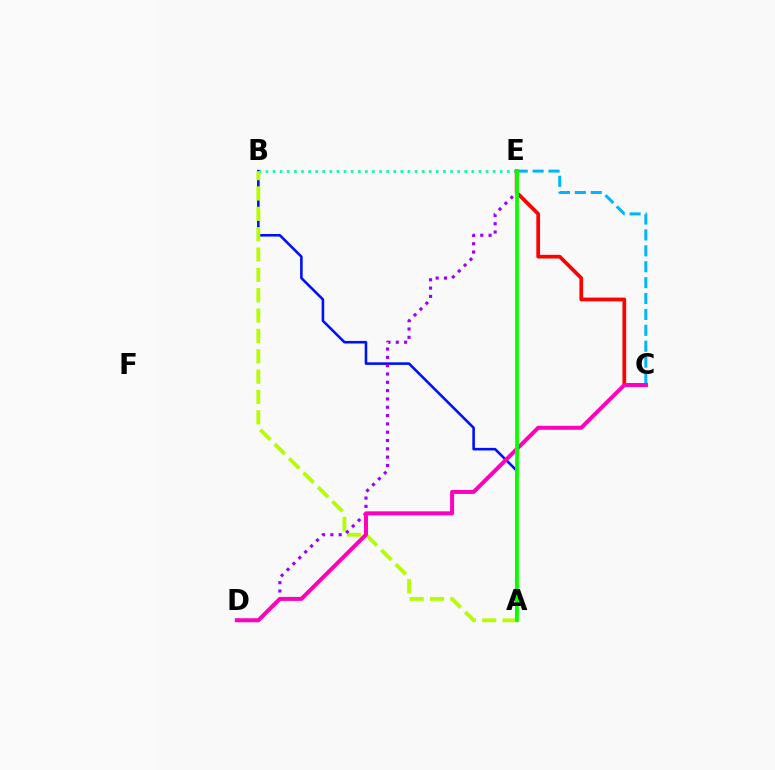{('B', 'E'): [{'color': '#00ff9d', 'line_style': 'dotted', 'thickness': 1.93}], ('C', 'E'): [{'color': '#00b5ff', 'line_style': 'dashed', 'thickness': 2.16}, {'color': '#ff0000', 'line_style': 'solid', 'thickness': 2.67}], ('A', 'B'): [{'color': '#0010ff', 'line_style': 'solid', 'thickness': 1.87}, {'color': '#b3ff00', 'line_style': 'dashed', 'thickness': 2.76}], ('D', 'E'): [{'color': '#9b00ff', 'line_style': 'dotted', 'thickness': 2.26}], ('A', 'E'): [{'color': '#ffa500', 'line_style': 'solid', 'thickness': 1.6}, {'color': '#08ff00', 'line_style': 'solid', 'thickness': 2.7}], ('C', 'D'): [{'color': '#ff00bd', 'line_style': 'solid', 'thickness': 2.87}]}